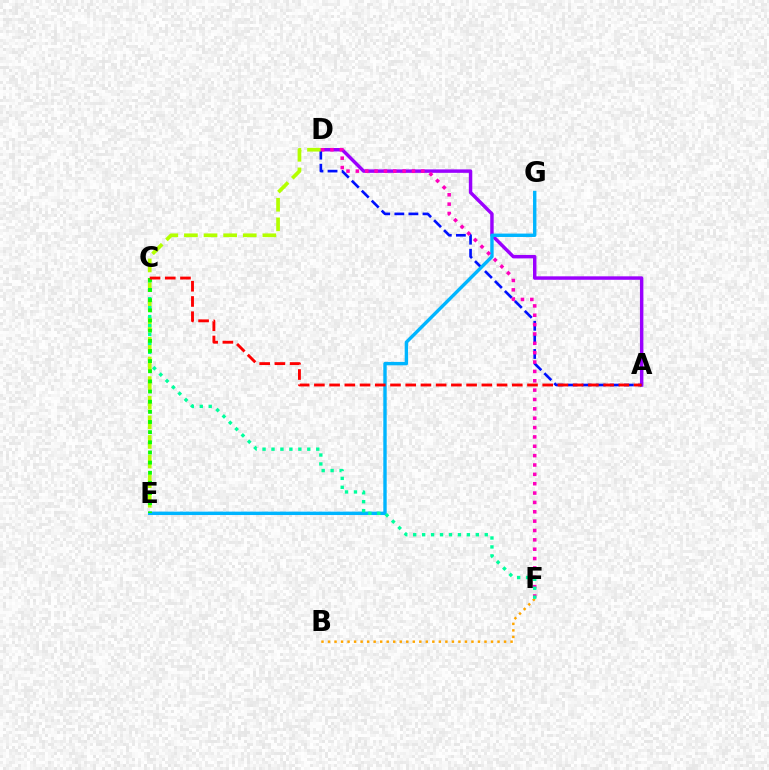{('A', 'D'): [{'color': '#9b00ff', 'line_style': 'solid', 'thickness': 2.48}, {'color': '#0010ff', 'line_style': 'dashed', 'thickness': 1.91}], ('B', 'F'): [{'color': '#ffa500', 'line_style': 'dotted', 'thickness': 1.77}], ('D', 'E'): [{'color': '#b3ff00', 'line_style': 'dashed', 'thickness': 2.66}], ('E', 'G'): [{'color': '#00b5ff', 'line_style': 'solid', 'thickness': 2.44}], ('D', 'F'): [{'color': '#ff00bd', 'line_style': 'dotted', 'thickness': 2.54}], ('C', 'F'): [{'color': '#00ff9d', 'line_style': 'dotted', 'thickness': 2.43}], ('C', 'E'): [{'color': '#08ff00', 'line_style': 'dotted', 'thickness': 2.76}], ('A', 'C'): [{'color': '#ff0000', 'line_style': 'dashed', 'thickness': 2.07}]}